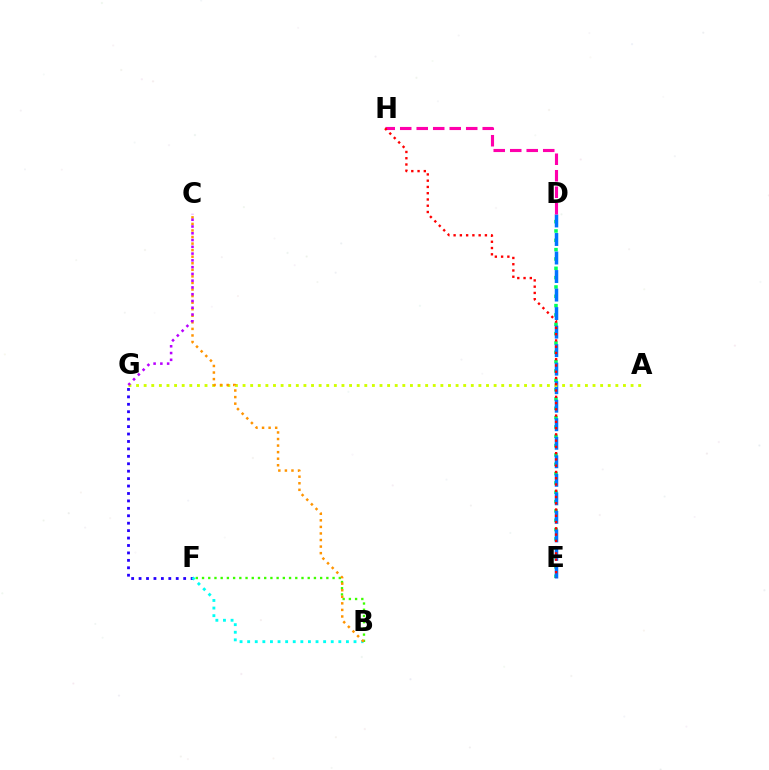{('D', 'E'): [{'color': '#00ff5c', 'line_style': 'dotted', 'thickness': 2.54}, {'color': '#0074ff', 'line_style': 'dashed', 'thickness': 2.52}], ('F', 'G'): [{'color': '#2500ff', 'line_style': 'dotted', 'thickness': 2.02}], ('B', 'F'): [{'color': '#00fff6', 'line_style': 'dotted', 'thickness': 2.06}, {'color': '#3dff00', 'line_style': 'dotted', 'thickness': 1.69}], ('A', 'G'): [{'color': '#d1ff00', 'line_style': 'dotted', 'thickness': 2.07}], ('D', 'H'): [{'color': '#ff00ac', 'line_style': 'dashed', 'thickness': 2.24}], ('E', 'H'): [{'color': '#ff0000', 'line_style': 'dotted', 'thickness': 1.7}], ('B', 'C'): [{'color': '#ff9400', 'line_style': 'dotted', 'thickness': 1.78}], ('C', 'G'): [{'color': '#b900ff', 'line_style': 'dotted', 'thickness': 1.84}]}